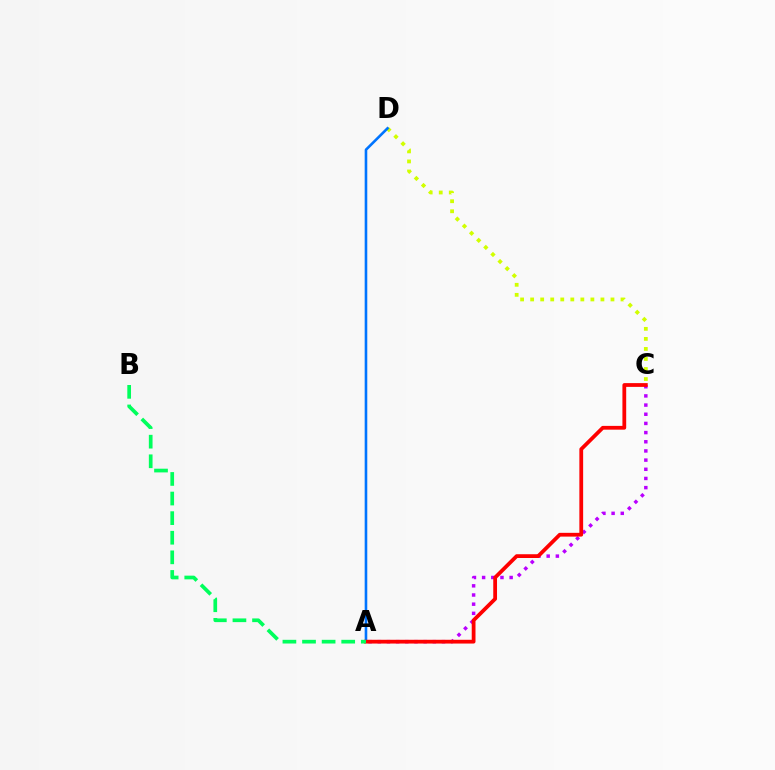{('C', 'D'): [{'color': '#d1ff00', 'line_style': 'dotted', 'thickness': 2.73}], ('A', 'C'): [{'color': '#b900ff', 'line_style': 'dotted', 'thickness': 2.49}, {'color': '#ff0000', 'line_style': 'solid', 'thickness': 2.72}], ('A', 'D'): [{'color': '#0074ff', 'line_style': 'solid', 'thickness': 1.87}], ('A', 'B'): [{'color': '#00ff5c', 'line_style': 'dashed', 'thickness': 2.66}]}